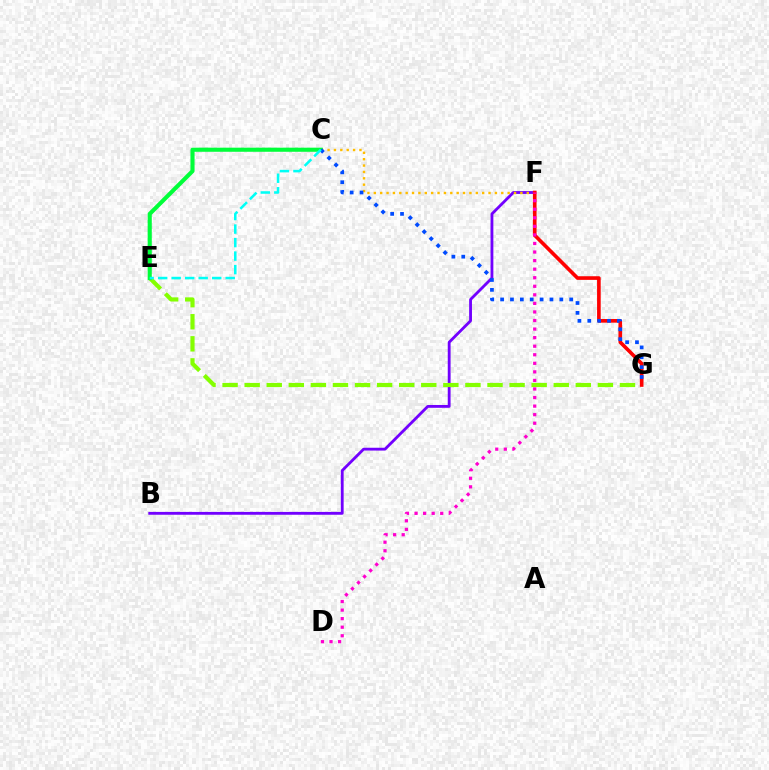{('B', 'F'): [{'color': '#7200ff', 'line_style': 'solid', 'thickness': 2.04}], ('E', 'G'): [{'color': '#84ff00', 'line_style': 'dashed', 'thickness': 3.0}], ('C', 'F'): [{'color': '#ffbd00', 'line_style': 'dotted', 'thickness': 1.73}], ('F', 'G'): [{'color': '#ff0000', 'line_style': 'solid', 'thickness': 2.62}], ('C', 'E'): [{'color': '#00ff39', 'line_style': 'solid', 'thickness': 2.96}, {'color': '#00fff6', 'line_style': 'dashed', 'thickness': 1.84}], ('C', 'G'): [{'color': '#004bff', 'line_style': 'dotted', 'thickness': 2.68}], ('D', 'F'): [{'color': '#ff00cf', 'line_style': 'dotted', 'thickness': 2.33}]}